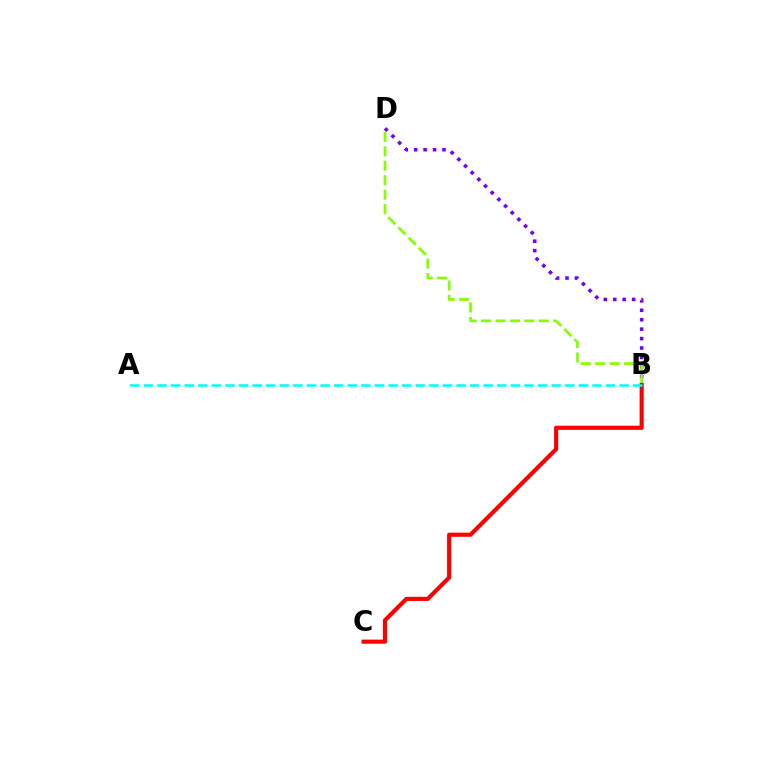{('B', 'D'): [{'color': '#7200ff', 'line_style': 'dotted', 'thickness': 2.56}, {'color': '#84ff00', 'line_style': 'dashed', 'thickness': 1.96}], ('B', 'C'): [{'color': '#ff0000', 'line_style': 'solid', 'thickness': 2.97}], ('A', 'B'): [{'color': '#00fff6', 'line_style': 'dashed', 'thickness': 1.85}]}